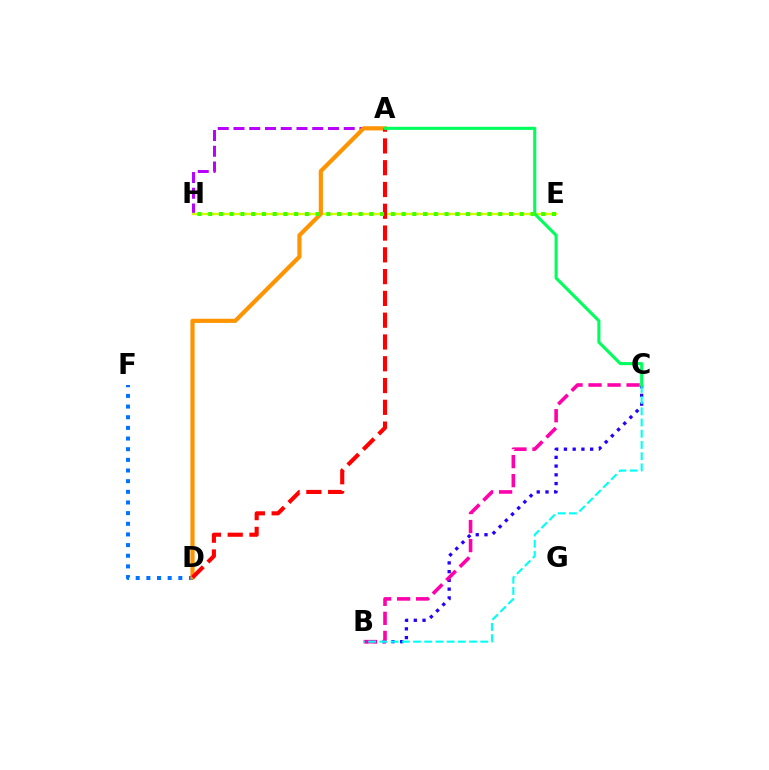{('A', 'H'): [{'color': '#b900ff', 'line_style': 'dashed', 'thickness': 2.14}], ('E', 'H'): [{'color': '#d1ff00', 'line_style': 'solid', 'thickness': 1.7}, {'color': '#3dff00', 'line_style': 'dotted', 'thickness': 2.92}], ('B', 'C'): [{'color': '#2500ff', 'line_style': 'dotted', 'thickness': 2.38}, {'color': '#ff00ac', 'line_style': 'dashed', 'thickness': 2.59}, {'color': '#00fff6', 'line_style': 'dashed', 'thickness': 1.52}], ('D', 'F'): [{'color': '#0074ff', 'line_style': 'dotted', 'thickness': 2.9}], ('A', 'D'): [{'color': '#ff9400', 'line_style': 'solid', 'thickness': 3.0}, {'color': '#ff0000', 'line_style': 'dashed', 'thickness': 2.96}], ('A', 'C'): [{'color': '#00ff5c', 'line_style': 'solid', 'thickness': 2.23}]}